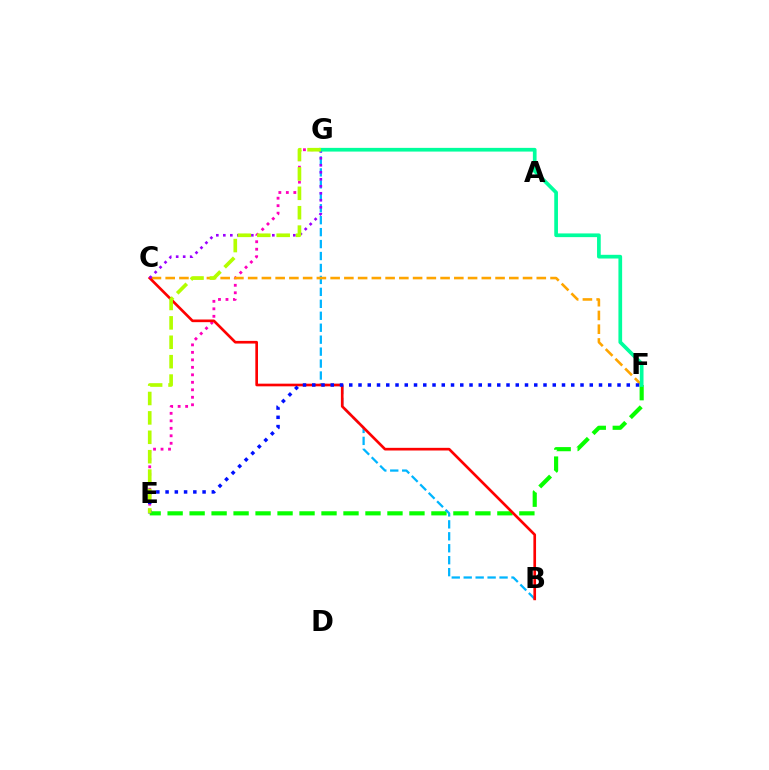{('E', 'G'): [{'color': '#ff00bd', 'line_style': 'dotted', 'thickness': 2.03}, {'color': '#b3ff00', 'line_style': 'dashed', 'thickness': 2.64}], ('E', 'F'): [{'color': '#08ff00', 'line_style': 'dashed', 'thickness': 2.99}, {'color': '#0010ff', 'line_style': 'dotted', 'thickness': 2.51}], ('B', 'G'): [{'color': '#00b5ff', 'line_style': 'dashed', 'thickness': 1.62}], ('C', 'F'): [{'color': '#ffa500', 'line_style': 'dashed', 'thickness': 1.87}], ('B', 'C'): [{'color': '#ff0000', 'line_style': 'solid', 'thickness': 1.92}], ('C', 'G'): [{'color': '#9b00ff', 'line_style': 'dotted', 'thickness': 1.9}], ('F', 'G'): [{'color': '#00ff9d', 'line_style': 'solid', 'thickness': 2.67}]}